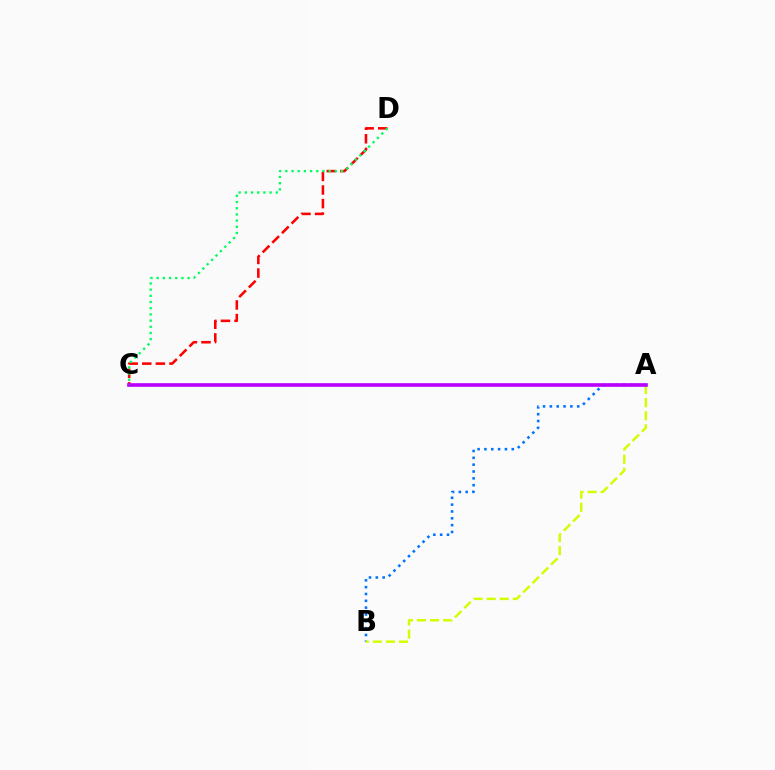{('C', 'D'): [{'color': '#ff0000', 'line_style': 'dashed', 'thickness': 1.85}, {'color': '#00ff5c', 'line_style': 'dotted', 'thickness': 1.68}], ('A', 'B'): [{'color': '#0074ff', 'line_style': 'dotted', 'thickness': 1.86}, {'color': '#d1ff00', 'line_style': 'dashed', 'thickness': 1.78}], ('A', 'C'): [{'color': '#b900ff', 'line_style': 'solid', 'thickness': 2.62}]}